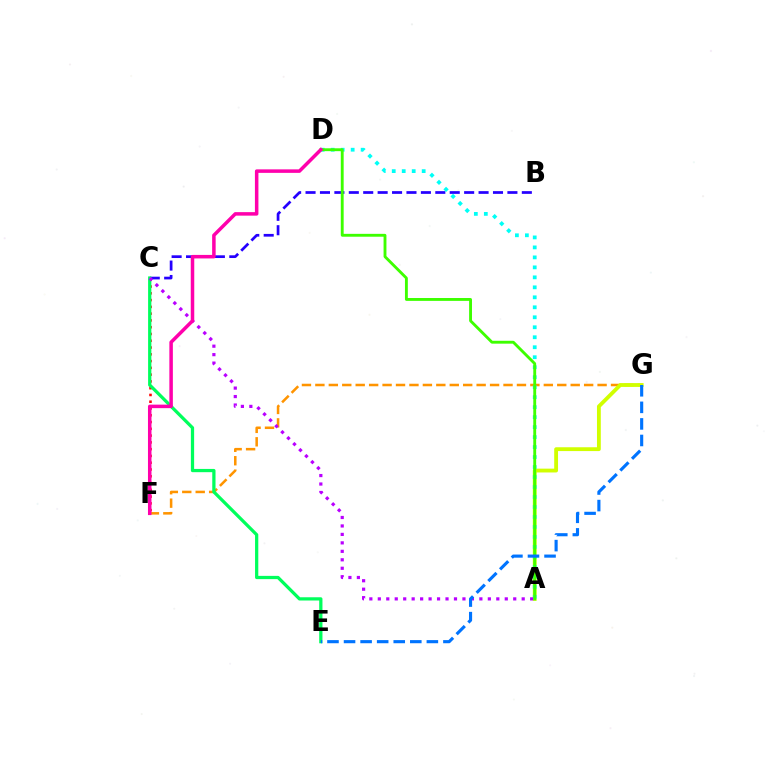{('F', 'G'): [{'color': '#ff9400', 'line_style': 'dashed', 'thickness': 1.83}], ('A', 'G'): [{'color': '#d1ff00', 'line_style': 'solid', 'thickness': 2.75}], ('B', 'C'): [{'color': '#2500ff', 'line_style': 'dashed', 'thickness': 1.96}], ('C', 'F'): [{'color': '#ff0000', 'line_style': 'dotted', 'thickness': 1.84}], ('C', 'E'): [{'color': '#00ff5c', 'line_style': 'solid', 'thickness': 2.34}], ('A', 'D'): [{'color': '#00fff6', 'line_style': 'dotted', 'thickness': 2.71}, {'color': '#3dff00', 'line_style': 'solid', 'thickness': 2.06}], ('A', 'C'): [{'color': '#b900ff', 'line_style': 'dotted', 'thickness': 2.3}], ('D', 'F'): [{'color': '#ff00ac', 'line_style': 'solid', 'thickness': 2.53}], ('E', 'G'): [{'color': '#0074ff', 'line_style': 'dashed', 'thickness': 2.25}]}